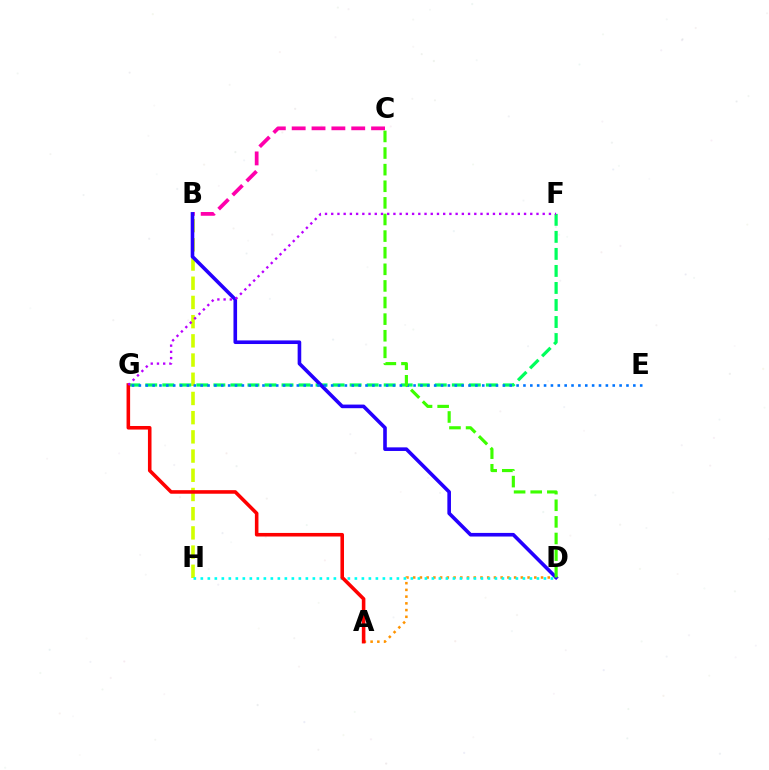{('B', 'H'): [{'color': '#d1ff00', 'line_style': 'dashed', 'thickness': 2.61}], ('F', 'G'): [{'color': '#00ff5c', 'line_style': 'dashed', 'thickness': 2.31}, {'color': '#b900ff', 'line_style': 'dotted', 'thickness': 1.69}], ('A', 'D'): [{'color': '#ff9400', 'line_style': 'dotted', 'thickness': 1.83}], ('B', 'C'): [{'color': '#ff00ac', 'line_style': 'dashed', 'thickness': 2.7}], ('B', 'D'): [{'color': '#2500ff', 'line_style': 'solid', 'thickness': 2.6}], ('D', 'H'): [{'color': '#00fff6', 'line_style': 'dotted', 'thickness': 1.9}], ('E', 'G'): [{'color': '#0074ff', 'line_style': 'dotted', 'thickness': 1.87}], ('A', 'G'): [{'color': '#ff0000', 'line_style': 'solid', 'thickness': 2.57}], ('C', 'D'): [{'color': '#3dff00', 'line_style': 'dashed', 'thickness': 2.26}]}